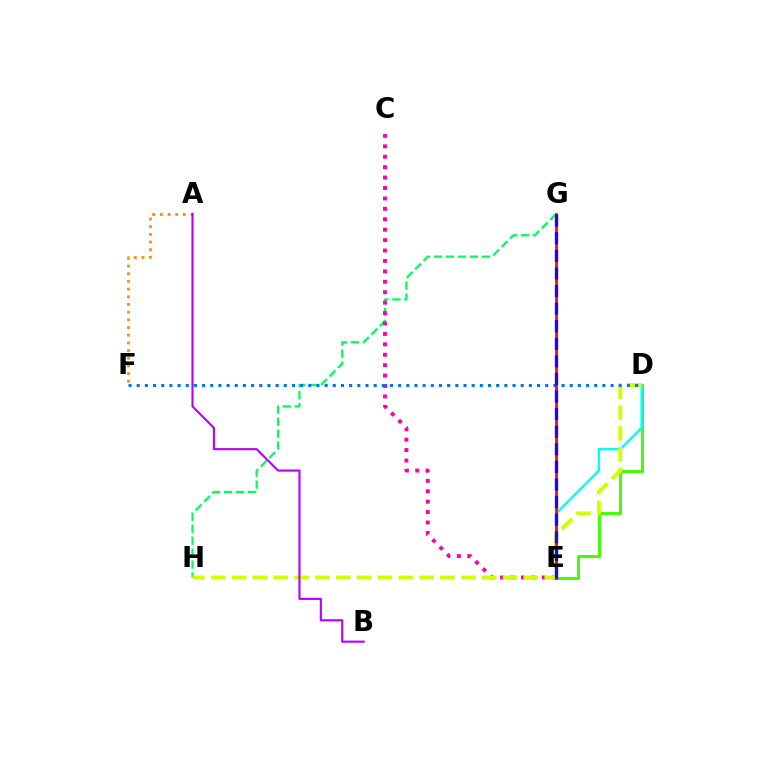{('G', 'H'): [{'color': '#00ff5c', 'line_style': 'dashed', 'thickness': 1.63}], ('C', 'E'): [{'color': '#ff00ac', 'line_style': 'dotted', 'thickness': 2.83}], ('A', 'F'): [{'color': '#ff9400', 'line_style': 'dotted', 'thickness': 2.09}], ('D', 'E'): [{'color': '#3dff00', 'line_style': 'solid', 'thickness': 2.1}, {'color': '#00fff6', 'line_style': 'solid', 'thickness': 1.71}], ('D', 'H'): [{'color': '#d1ff00', 'line_style': 'dashed', 'thickness': 2.83}], ('D', 'F'): [{'color': '#0074ff', 'line_style': 'dotted', 'thickness': 2.22}], ('E', 'G'): [{'color': '#ff0000', 'line_style': 'solid', 'thickness': 1.94}, {'color': '#2500ff', 'line_style': 'dashed', 'thickness': 2.39}], ('A', 'B'): [{'color': '#b900ff', 'line_style': 'solid', 'thickness': 1.54}]}